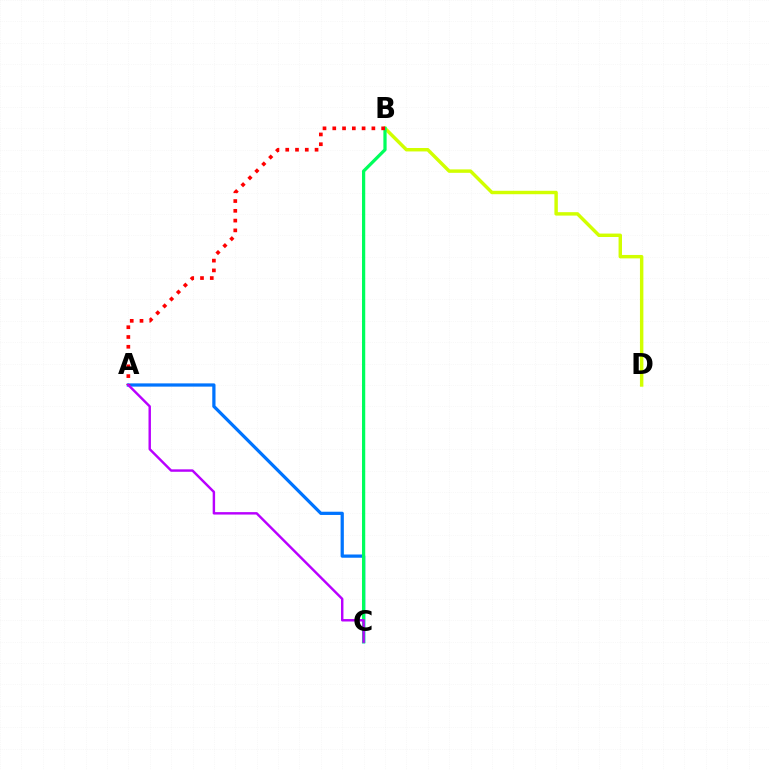{('A', 'C'): [{'color': '#0074ff', 'line_style': 'solid', 'thickness': 2.33}, {'color': '#b900ff', 'line_style': 'solid', 'thickness': 1.75}], ('B', 'D'): [{'color': '#d1ff00', 'line_style': 'solid', 'thickness': 2.47}], ('B', 'C'): [{'color': '#00ff5c', 'line_style': 'solid', 'thickness': 2.33}], ('A', 'B'): [{'color': '#ff0000', 'line_style': 'dotted', 'thickness': 2.66}]}